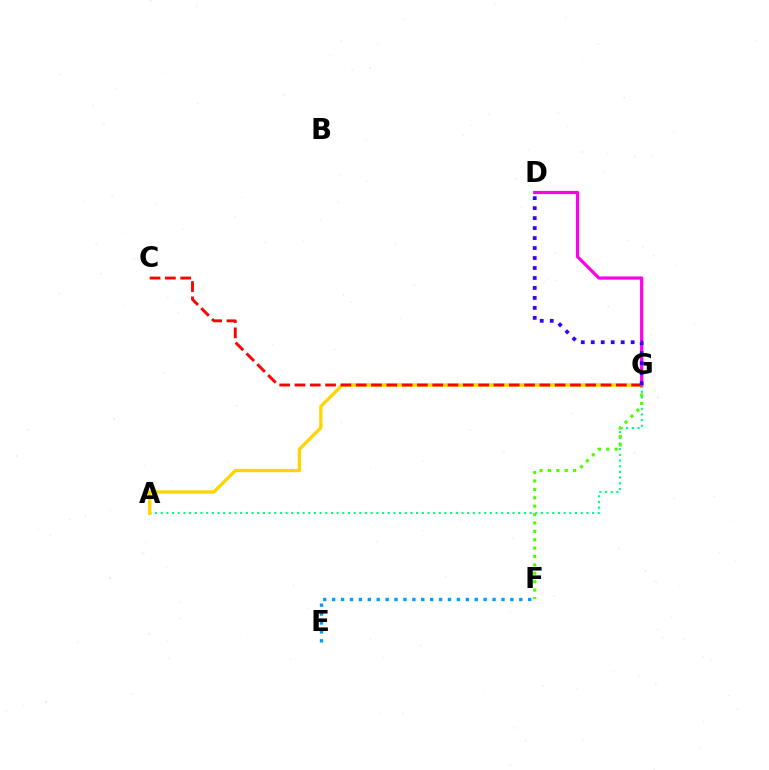{('A', 'G'): [{'color': '#00ff86', 'line_style': 'dotted', 'thickness': 1.54}, {'color': '#ffd500', 'line_style': 'solid', 'thickness': 2.38}], ('F', 'G'): [{'color': '#4fff00', 'line_style': 'dotted', 'thickness': 2.28}], ('C', 'G'): [{'color': '#ff0000', 'line_style': 'dashed', 'thickness': 2.08}], ('D', 'G'): [{'color': '#ff00ed', 'line_style': 'solid', 'thickness': 2.32}, {'color': '#3700ff', 'line_style': 'dotted', 'thickness': 2.71}], ('E', 'F'): [{'color': '#009eff', 'line_style': 'dotted', 'thickness': 2.42}]}